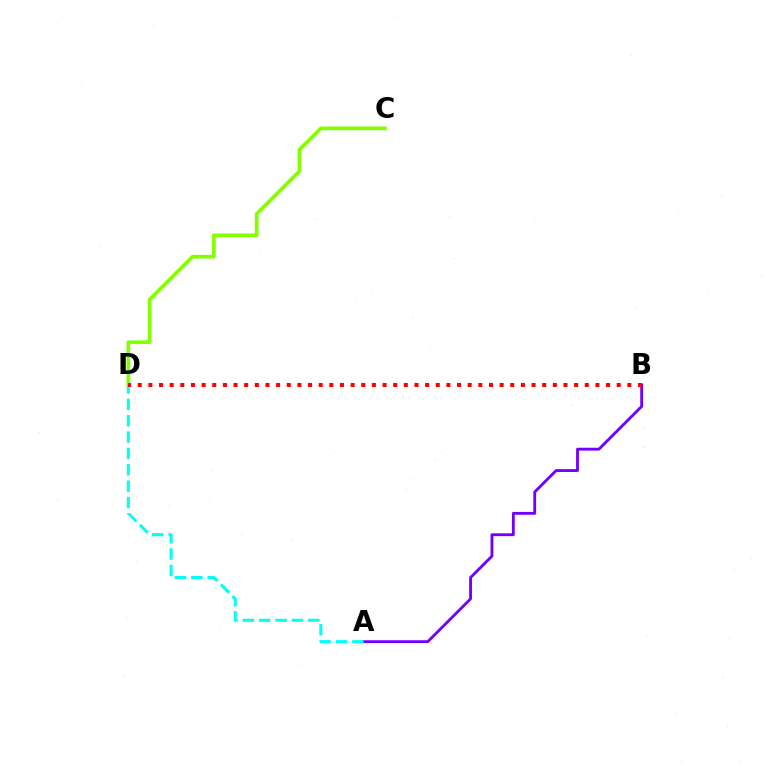{('C', 'D'): [{'color': '#84ff00', 'line_style': 'solid', 'thickness': 2.65}], ('A', 'B'): [{'color': '#7200ff', 'line_style': 'solid', 'thickness': 2.04}], ('A', 'D'): [{'color': '#00fff6', 'line_style': 'dashed', 'thickness': 2.22}], ('B', 'D'): [{'color': '#ff0000', 'line_style': 'dotted', 'thickness': 2.89}]}